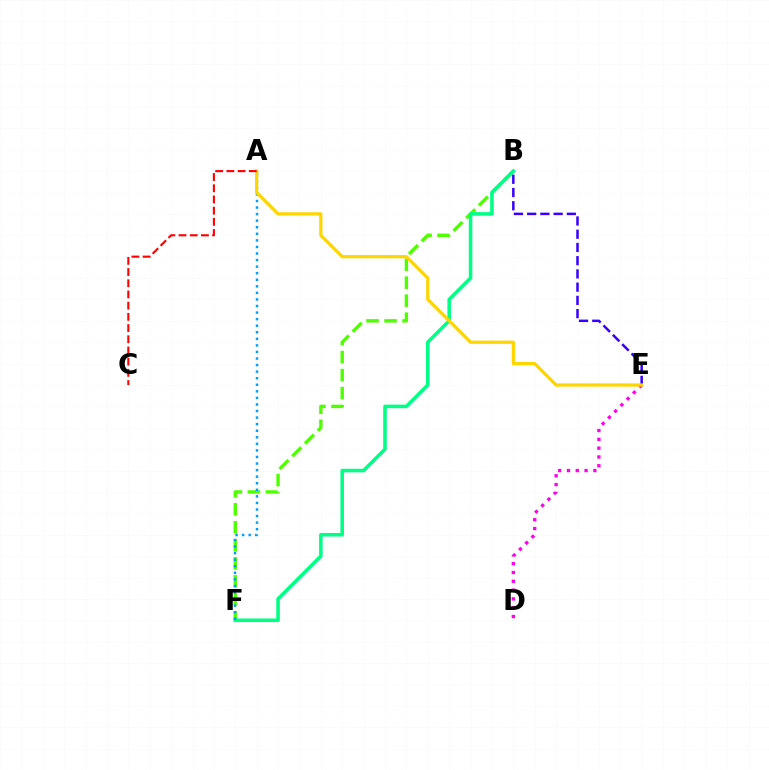{('B', 'F'): [{'color': '#4fff00', 'line_style': 'dashed', 'thickness': 2.45}, {'color': '#00ff86', 'line_style': 'solid', 'thickness': 2.56}], ('D', 'E'): [{'color': '#ff00ed', 'line_style': 'dotted', 'thickness': 2.39}], ('B', 'E'): [{'color': '#3700ff', 'line_style': 'dashed', 'thickness': 1.8}], ('A', 'F'): [{'color': '#009eff', 'line_style': 'dotted', 'thickness': 1.78}], ('A', 'E'): [{'color': '#ffd500', 'line_style': 'solid', 'thickness': 2.33}], ('A', 'C'): [{'color': '#ff0000', 'line_style': 'dashed', 'thickness': 1.52}]}